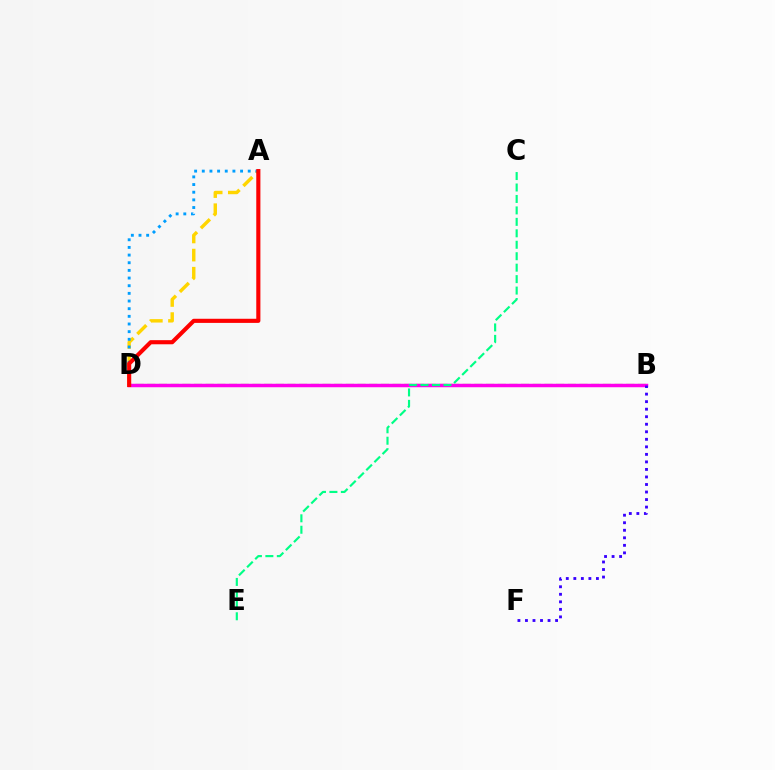{('B', 'D'): [{'color': '#4fff00', 'line_style': 'dashed', 'thickness': 1.59}, {'color': '#ff00ed', 'line_style': 'solid', 'thickness': 2.5}], ('A', 'D'): [{'color': '#ffd500', 'line_style': 'dashed', 'thickness': 2.46}, {'color': '#009eff', 'line_style': 'dotted', 'thickness': 2.08}, {'color': '#ff0000', 'line_style': 'solid', 'thickness': 2.97}], ('B', 'F'): [{'color': '#3700ff', 'line_style': 'dotted', 'thickness': 2.05}], ('C', 'E'): [{'color': '#00ff86', 'line_style': 'dashed', 'thickness': 1.56}]}